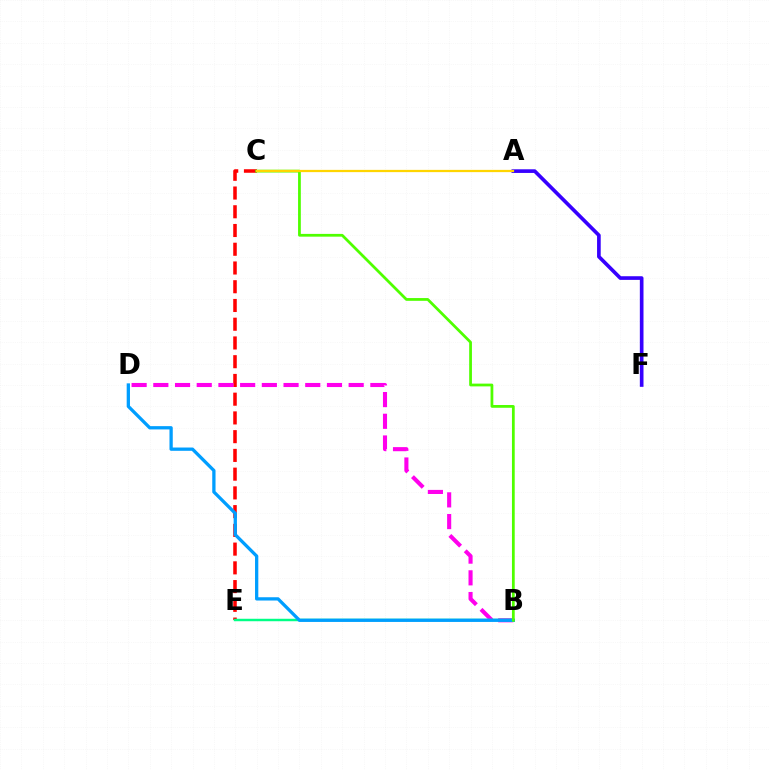{('A', 'F'): [{'color': '#3700ff', 'line_style': 'solid', 'thickness': 2.63}], ('C', 'E'): [{'color': '#ff0000', 'line_style': 'dashed', 'thickness': 2.55}], ('B', 'D'): [{'color': '#ff00ed', 'line_style': 'dashed', 'thickness': 2.95}, {'color': '#009eff', 'line_style': 'solid', 'thickness': 2.37}], ('B', 'E'): [{'color': '#00ff86', 'line_style': 'solid', 'thickness': 1.77}], ('B', 'C'): [{'color': '#4fff00', 'line_style': 'solid', 'thickness': 1.99}], ('A', 'C'): [{'color': '#ffd500', 'line_style': 'solid', 'thickness': 1.62}]}